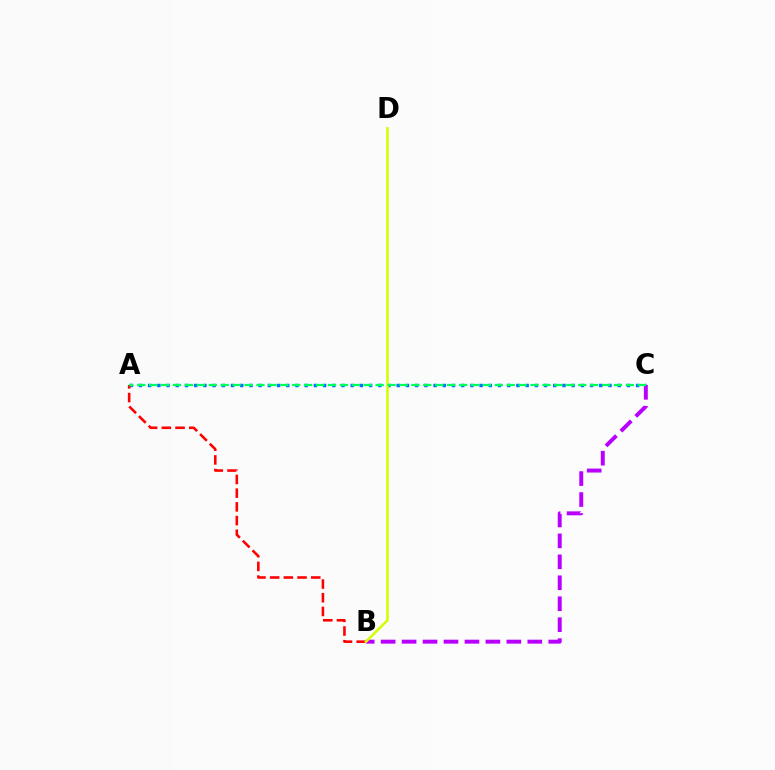{('A', 'C'): [{'color': '#0074ff', 'line_style': 'dotted', 'thickness': 2.5}, {'color': '#00ff5c', 'line_style': 'dashed', 'thickness': 1.62}], ('A', 'B'): [{'color': '#ff0000', 'line_style': 'dashed', 'thickness': 1.86}], ('B', 'C'): [{'color': '#b900ff', 'line_style': 'dashed', 'thickness': 2.85}], ('B', 'D'): [{'color': '#d1ff00', 'line_style': 'solid', 'thickness': 1.84}]}